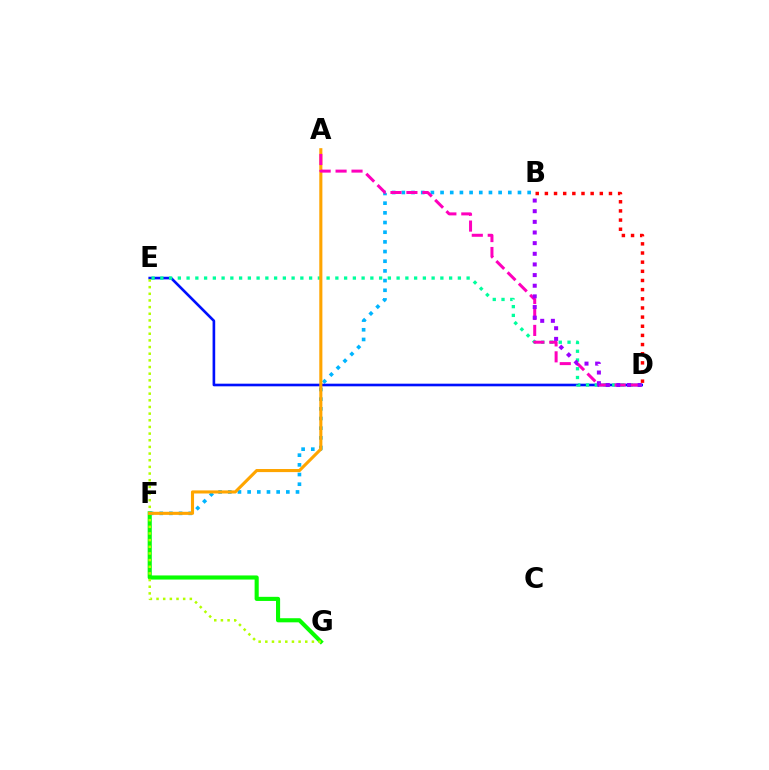{('F', 'G'): [{'color': '#08ff00', 'line_style': 'solid', 'thickness': 2.96}], ('B', 'F'): [{'color': '#00b5ff', 'line_style': 'dotted', 'thickness': 2.63}], ('D', 'E'): [{'color': '#0010ff', 'line_style': 'solid', 'thickness': 1.9}, {'color': '#00ff9d', 'line_style': 'dotted', 'thickness': 2.38}], ('E', 'G'): [{'color': '#b3ff00', 'line_style': 'dotted', 'thickness': 1.81}], ('A', 'F'): [{'color': '#ffa500', 'line_style': 'solid', 'thickness': 2.23}], ('A', 'D'): [{'color': '#ff00bd', 'line_style': 'dashed', 'thickness': 2.17}], ('B', 'D'): [{'color': '#9b00ff', 'line_style': 'dotted', 'thickness': 2.89}, {'color': '#ff0000', 'line_style': 'dotted', 'thickness': 2.49}]}